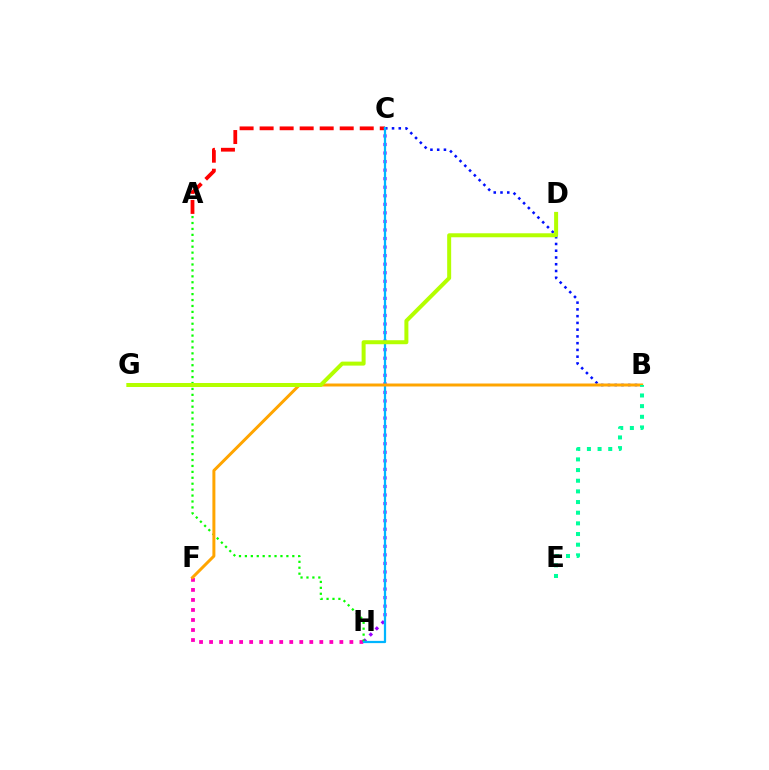{('F', 'H'): [{'color': '#ff00bd', 'line_style': 'dotted', 'thickness': 2.72}], ('A', 'C'): [{'color': '#ff0000', 'line_style': 'dashed', 'thickness': 2.72}], ('B', 'C'): [{'color': '#0010ff', 'line_style': 'dotted', 'thickness': 1.83}], ('C', 'H'): [{'color': '#9b00ff', 'line_style': 'dotted', 'thickness': 2.32}, {'color': '#00b5ff', 'line_style': 'solid', 'thickness': 1.62}], ('A', 'H'): [{'color': '#08ff00', 'line_style': 'dotted', 'thickness': 1.61}], ('B', 'F'): [{'color': '#ffa500', 'line_style': 'solid', 'thickness': 2.14}], ('B', 'E'): [{'color': '#00ff9d', 'line_style': 'dotted', 'thickness': 2.9}], ('D', 'G'): [{'color': '#b3ff00', 'line_style': 'solid', 'thickness': 2.87}]}